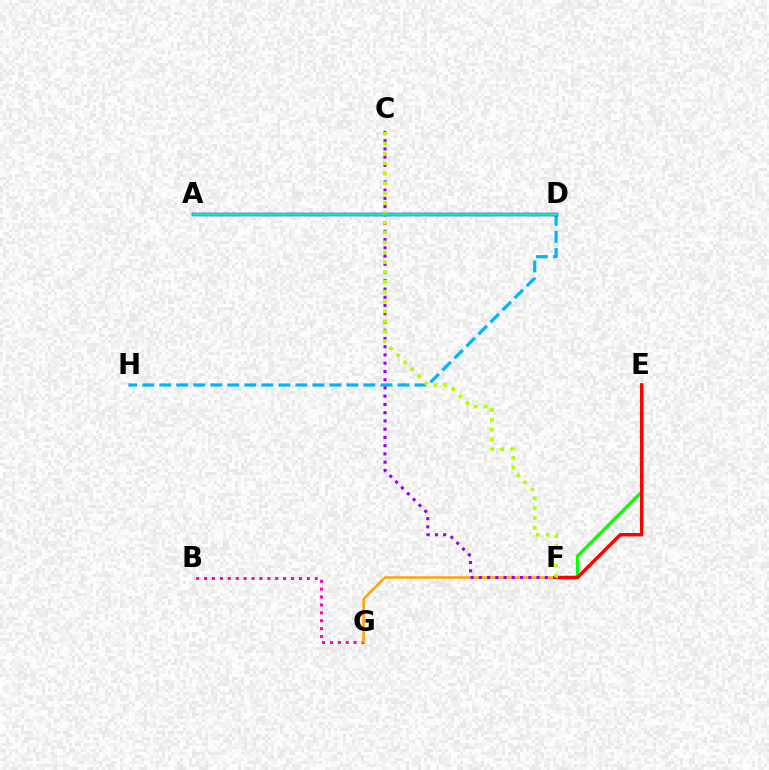{('E', 'F'): [{'color': '#08ff00', 'line_style': 'solid', 'thickness': 2.31}, {'color': '#ff0000', 'line_style': 'solid', 'thickness': 2.48}], ('B', 'G'): [{'color': '#ff00bd', 'line_style': 'dotted', 'thickness': 2.15}], ('D', 'H'): [{'color': '#00b5ff', 'line_style': 'dashed', 'thickness': 2.31}], ('F', 'G'): [{'color': '#ffa500', 'line_style': 'solid', 'thickness': 1.81}], ('C', 'F'): [{'color': '#9b00ff', 'line_style': 'dotted', 'thickness': 2.24}, {'color': '#b3ff00', 'line_style': 'dotted', 'thickness': 2.68}], ('A', 'D'): [{'color': '#0010ff', 'line_style': 'solid', 'thickness': 2.5}, {'color': '#00ff9d', 'line_style': 'solid', 'thickness': 1.94}]}